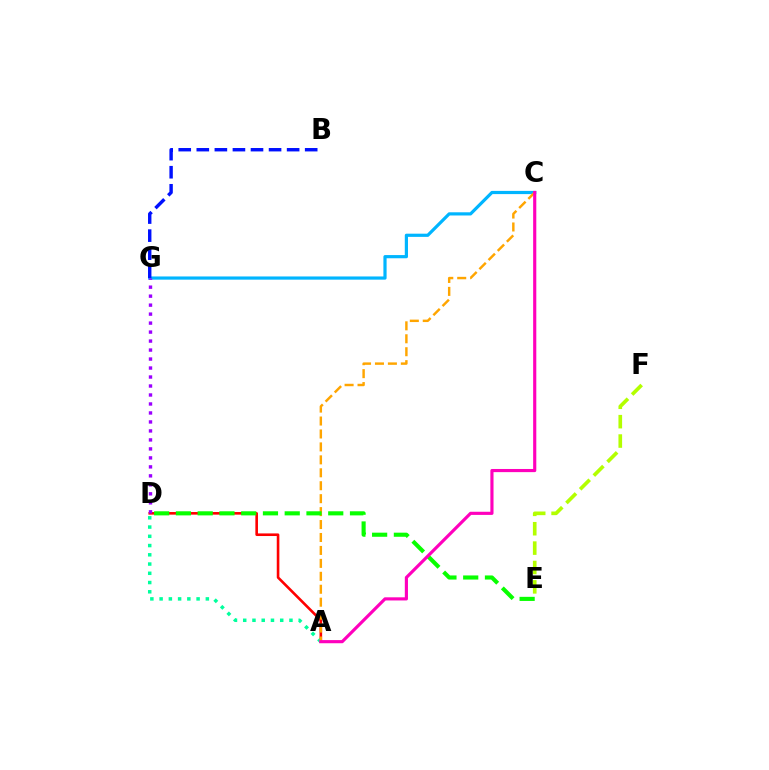{('C', 'G'): [{'color': '#00b5ff', 'line_style': 'solid', 'thickness': 2.3}], ('A', 'D'): [{'color': '#ff0000', 'line_style': 'solid', 'thickness': 1.88}, {'color': '#00ff9d', 'line_style': 'dotted', 'thickness': 2.51}], ('D', 'G'): [{'color': '#9b00ff', 'line_style': 'dotted', 'thickness': 2.44}], ('A', 'C'): [{'color': '#ffa500', 'line_style': 'dashed', 'thickness': 1.76}, {'color': '#ff00bd', 'line_style': 'solid', 'thickness': 2.27}], ('B', 'G'): [{'color': '#0010ff', 'line_style': 'dashed', 'thickness': 2.45}], ('E', 'F'): [{'color': '#b3ff00', 'line_style': 'dashed', 'thickness': 2.63}], ('D', 'E'): [{'color': '#08ff00', 'line_style': 'dashed', 'thickness': 2.96}]}